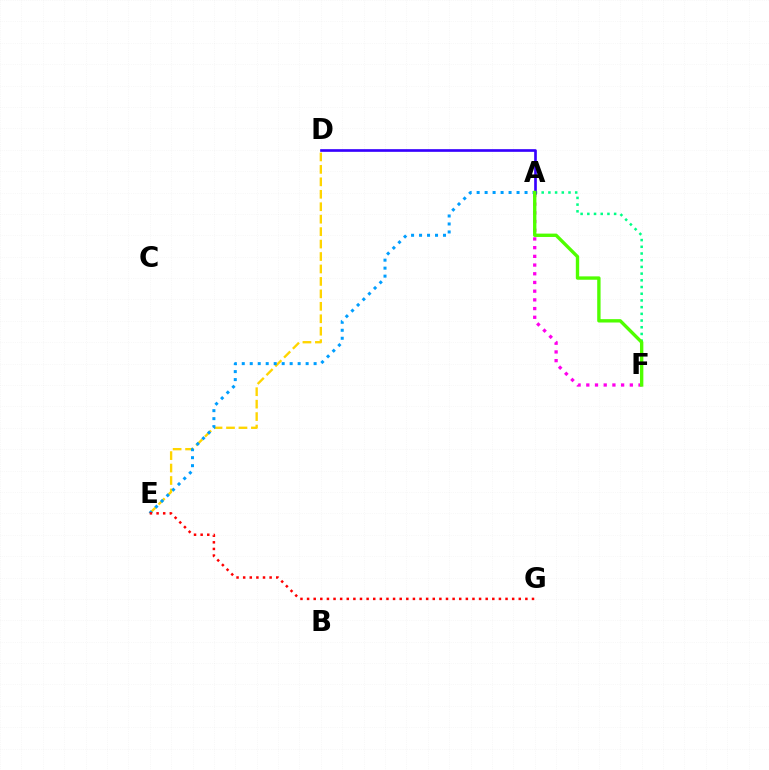{('D', 'E'): [{'color': '#ffd500', 'line_style': 'dashed', 'thickness': 1.69}], ('A', 'F'): [{'color': '#00ff86', 'line_style': 'dotted', 'thickness': 1.82}, {'color': '#ff00ed', 'line_style': 'dotted', 'thickness': 2.36}, {'color': '#4fff00', 'line_style': 'solid', 'thickness': 2.42}], ('A', 'D'): [{'color': '#3700ff', 'line_style': 'solid', 'thickness': 1.92}], ('A', 'E'): [{'color': '#009eff', 'line_style': 'dotted', 'thickness': 2.17}], ('E', 'G'): [{'color': '#ff0000', 'line_style': 'dotted', 'thickness': 1.8}]}